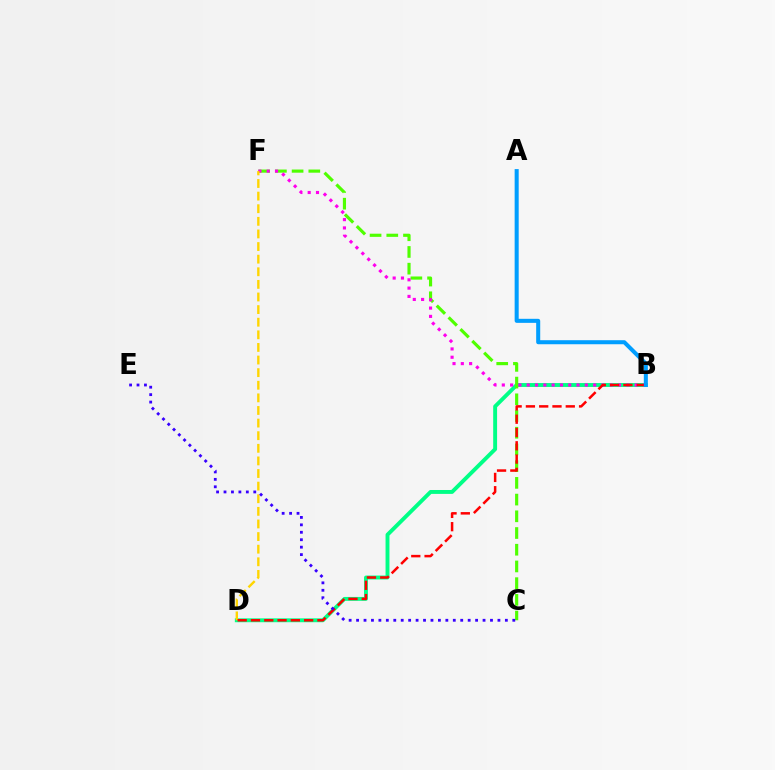{('B', 'D'): [{'color': '#00ff86', 'line_style': 'solid', 'thickness': 2.81}, {'color': '#ff0000', 'line_style': 'dashed', 'thickness': 1.81}], ('C', 'F'): [{'color': '#4fff00', 'line_style': 'dashed', 'thickness': 2.27}], ('B', 'F'): [{'color': '#ff00ed', 'line_style': 'dotted', 'thickness': 2.26}], ('D', 'F'): [{'color': '#ffd500', 'line_style': 'dashed', 'thickness': 1.71}], ('A', 'B'): [{'color': '#009eff', 'line_style': 'solid', 'thickness': 2.91}], ('C', 'E'): [{'color': '#3700ff', 'line_style': 'dotted', 'thickness': 2.02}]}